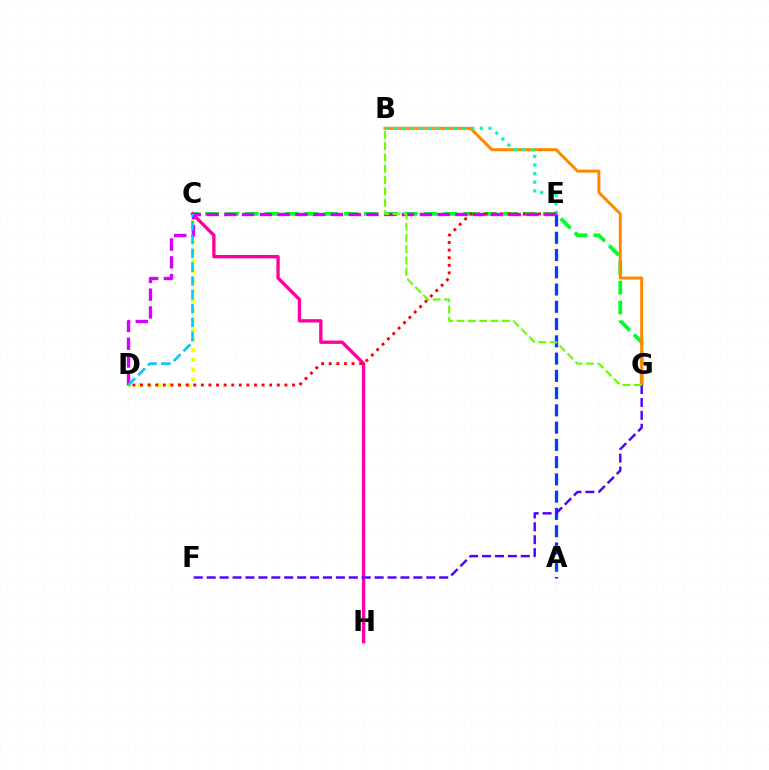{('C', 'G'): [{'color': '#00ff27', 'line_style': 'dashed', 'thickness': 2.7}], ('A', 'E'): [{'color': '#003fff', 'line_style': 'dashed', 'thickness': 2.34}], ('C', 'D'): [{'color': '#eeff00', 'line_style': 'dotted', 'thickness': 2.67}, {'color': '#00c7ff', 'line_style': 'dashed', 'thickness': 1.88}], ('B', 'G'): [{'color': '#ff8800', 'line_style': 'solid', 'thickness': 2.16}, {'color': '#66ff00', 'line_style': 'dashed', 'thickness': 1.54}], ('B', 'E'): [{'color': '#00ffaf', 'line_style': 'dotted', 'thickness': 2.34}], ('C', 'H'): [{'color': '#ff00a0', 'line_style': 'solid', 'thickness': 2.41}], ('F', 'G'): [{'color': '#4f00ff', 'line_style': 'dashed', 'thickness': 1.75}], ('D', 'E'): [{'color': '#ff0000', 'line_style': 'dotted', 'thickness': 2.06}, {'color': '#d600ff', 'line_style': 'dashed', 'thickness': 2.41}]}